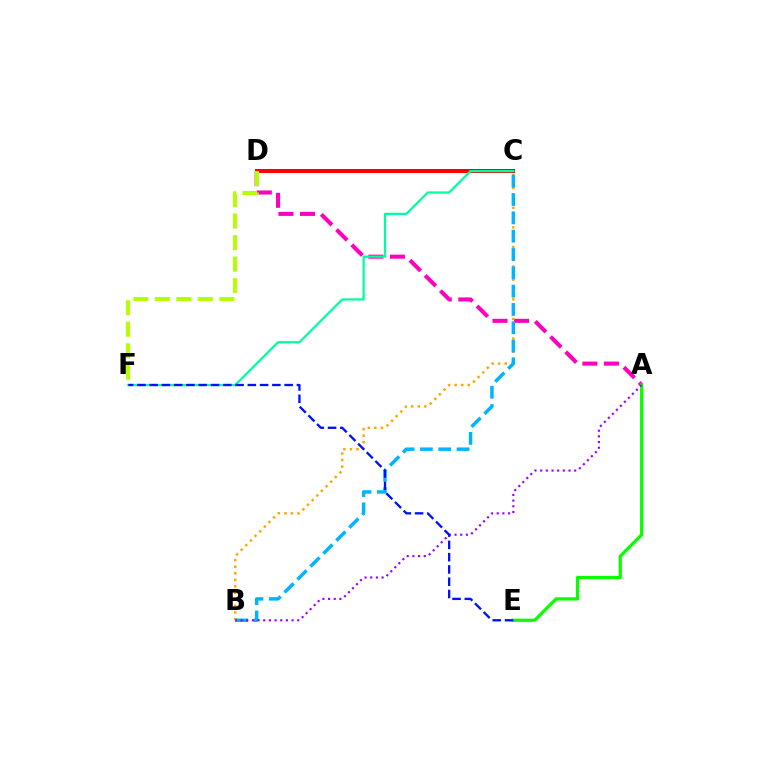{('C', 'D'): [{'color': '#ff0000', 'line_style': 'solid', 'thickness': 2.87}], ('A', 'D'): [{'color': '#ff00bd', 'line_style': 'dashed', 'thickness': 2.92}], ('C', 'F'): [{'color': '#00ff9d', 'line_style': 'solid', 'thickness': 1.62}], ('B', 'C'): [{'color': '#ffa500', 'line_style': 'dotted', 'thickness': 1.78}, {'color': '#00b5ff', 'line_style': 'dashed', 'thickness': 2.49}], ('A', 'E'): [{'color': '#08ff00', 'line_style': 'solid', 'thickness': 2.32}], ('A', 'B'): [{'color': '#9b00ff', 'line_style': 'dotted', 'thickness': 1.54}], ('D', 'F'): [{'color': '#b3ff00', 'line_style': 'dashed', 'thickness': 2.92}], ('E', 'F'): [{'color': '#0010ff', 'line_style': 'dashed', 'thickness': 1.67}]}